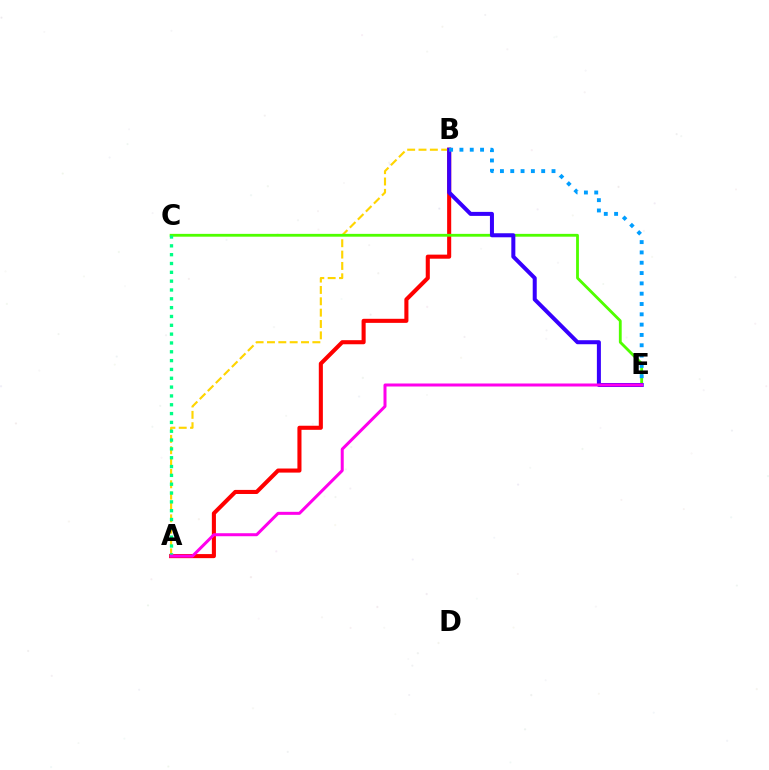{('A', 'B'): [{'color': '#ff0000', 'line_style': 'solid', 'thickness': 2.93}, {'color': '#ffd500', 'line_style': 'dashed', 'thickness': 1.54}], ('C', 'E'): [{'color': '#4fff00', 'line_style': 'solid', 'thickness': 2.03}], ('B', 'E'): [{'color': '#3700ff', 'line_style': 'solid', 'thickness': 2.89}, {'color': '#009eff', 'line_style': 'dotted', 'thickness': 2.8}], ('A', 'C'): [{'color': '#00ff86', 'line_style': 'dotted', 'thickness': 2.4}], ('A', 'E'): [{'color': '#ff00ed', 'line_style': 'solid', 'thickness': 2.17}]}